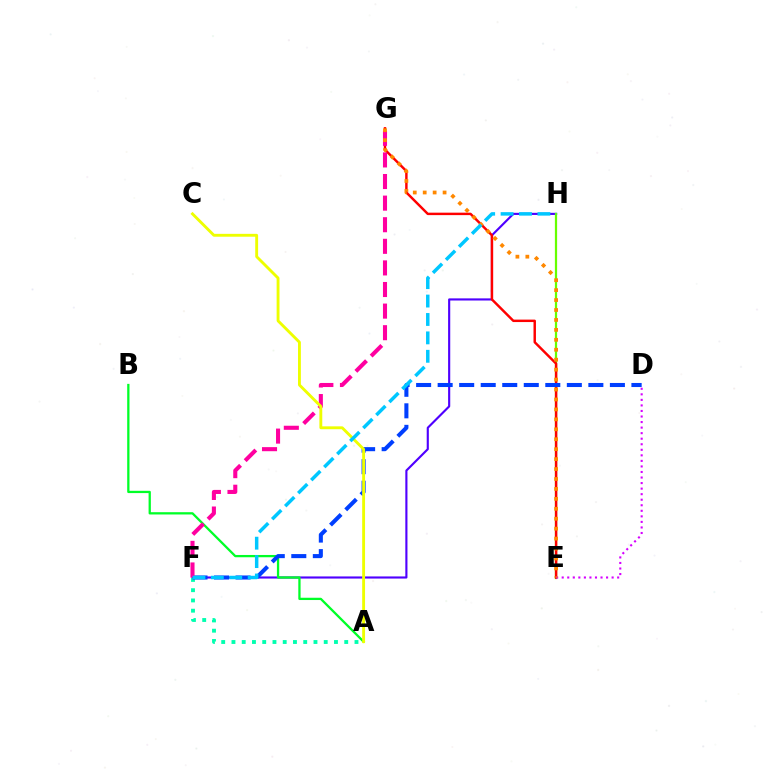{('F', 'H'): [{'color': '#4f00ff', 'line_style': 'solid', 'thickness': 1.54}, {'color': '#00c7ff', 'line_style': 'dashed', 'thickness': 2.5}], ('E', 'H'): [{'color': '#66ff00', 'line_style': 'solid', 'thickness': 1.61}], ('A', 'F'): [{'color': '#00ffaf', 'line_style': 'dotted', 'thickness': 2.79}], ('A', 'B'): [{'color': '#00ff27', 'line_style': 'solid', 'thickness': 1.64}], ('E', 'G'): [{'color': '#ff0000', 'line_style': 'solid', 'thickness': 1.77}, {'color': '#ff8800', 'line_style': 'dotted', 'thickness': 2.7}], ('D', 'E'): [{'color': '#d600ff', 'line_style': 'dotted', 'thickness': 1.51}], ('D', 'F'): [{'color': '#003fff', 'line_style': 'dashed', 'thickness': 2.92}], ('F', 'G'): [{'color': '#ff00a0', 'line_style': 'dashed', 'thickness': 2.93}], ('A', 'C'): [{'color': '#eeff00', 'line_style': 'solid', 'thickness': 2.07}]}